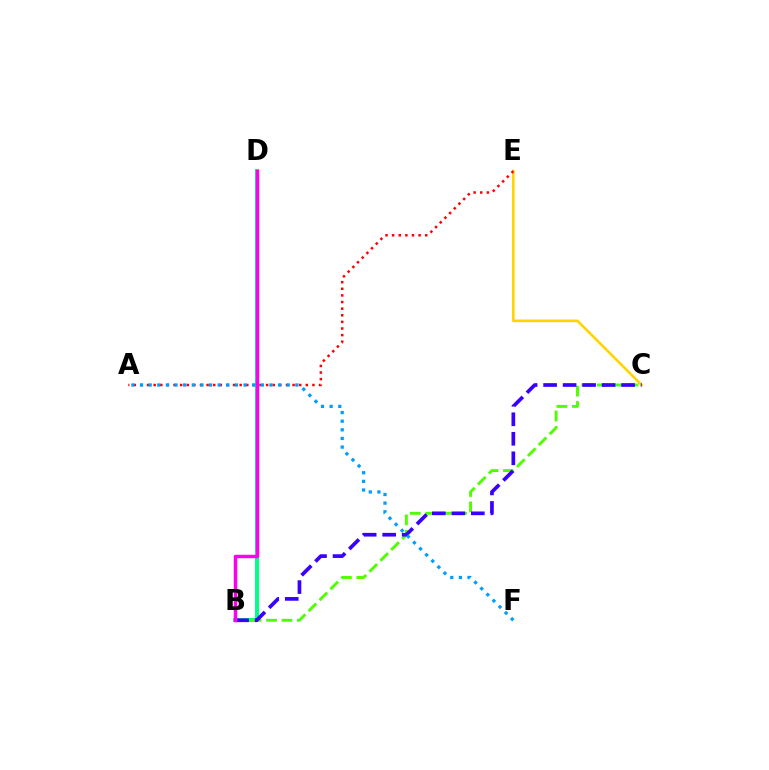{('B', 'D'): [{'color': '#00ff86', 'line_style': 'solid', 'thickness': 2.88}, {'color': '#ff00ed', 'line_style': 'solid', 'thickness': 2.49}], ('C', 'E'): [{'color': '#ffd500', 'line_style': 'solid', 'thickness': 1.9}], ('B', 'C'): [{'color': '#4fff00', 'line_style': 'dashed', 'thickness': 2.1}, {'color': '#3700ff', 'line_style': 'dashed', 'thickness': 2.65}], ('A', 'E'): [{'color': '#ff0000', 'line_style': 'dotted', 'thickness': 1.8}], ('A', 'F'): [{'color': '#009eff', 'line_style': 'dotted', 'thickness': 2.34}]}